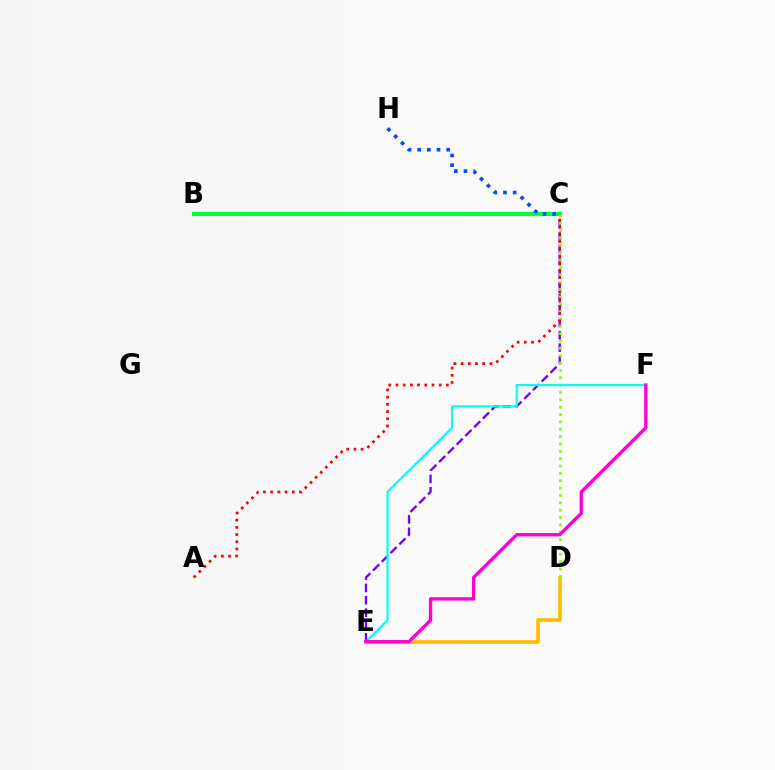{('C', 'E'): [{'color': '#7200ff', 'line_style': 'dashed', 'thickness': 1.68}], ('D', 'E'): [{'color': '#ffbd00', 'line_style': 'solid', 'thickness': 2.62}], ('B', 'C'): [{'color': '#00ff39', 'line_style': 'solid', 'thickness': 2.91}], ('C', 'D'): [{'color': '#84ff00', 'line_style': 'dotted', 'thickness': 2.0}], ('E', 'F'): [{'color': '#00fff6', 'line_style': 'solid', 'thickness': 1.55}, {'color': '#ff00cf', 'line_style': 'solid', 'thickness': 2.4}], ('A', 'C'): [{'color': '#ff0000', 'line_style': 'dotted', 'thickness': 1.96}], ('C', 'H'): [{'color': '#004bff', 'line_style': 'dotted', 'thickness': 2.63}]}